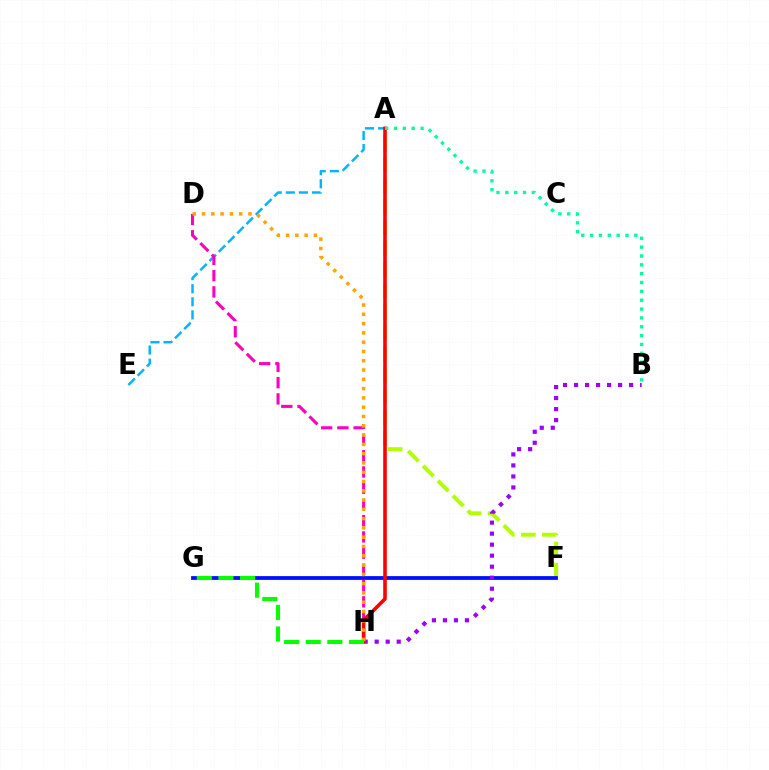{('A', 'F'): [{'color': '#b3ff00', 'line_style': 'dashed', 'thickness': 2.86}], ('A', 'E'): [{'color': '#00b5ff', 'line_style': 'dashed', 'thickness': 1.78}], ('F', 'G'): [{'color': '#0010ff', 'line_style': 'solid', 'thickness': 2.73}], ('B', 'H'): [{'color': '#9b00ff', 'line_style': 'dotted', 'thickness': 2.99}], ('D', 'H'): [{'color': '#ff00bd', 'line_style': 'dashed', 'thickness': 2.21}, {'color': '#ffa500', 'line_style': 'dotted', 'thickness': 2.52}], ('A', 'H'): [{'color': '#ff0000', 'line_style': 'solid', 'thickness': 2.58}], ('A', 'B'): [{'color': '#00ff9d', 'line_style': 'dotted', 'thickness': 2.4}], ('G', 'H'): [{'color': '#08ff00', 'line_style': 'dashed', 'thickness': 2.94}]}